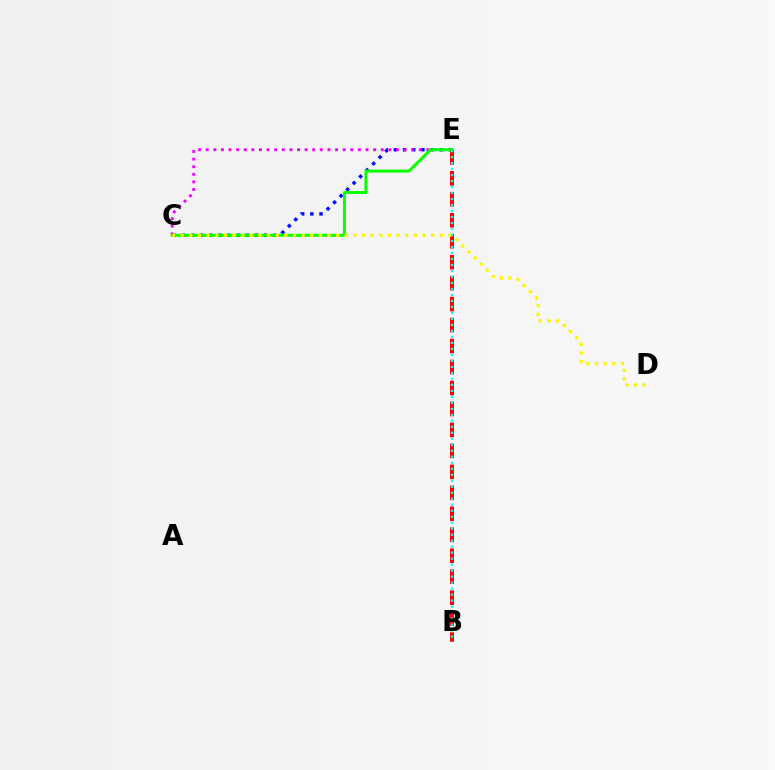{('C', 'E'): [{'color': '#0010ff', 'line_style': 'dotted', 'thickness': 2.49}, {'color': '#ee00ff', 'line_style': 'dotted', 'thickness': 2.07}, {'color': '#08ff00', 'line_style': 'solid', 'thickness': 2.16}], ('B', 'E'): [{'color': '#ff0000', 'line_style': 'dashed', 'thickness': 2.85}, {'color': '#00fff6', 'line_style': 'dotted', 'thickness': 1.63}], ('C', 'D'): [{'color': '#fcf500', 'line_style': 'dotted', 'thickness': 2.35}]}